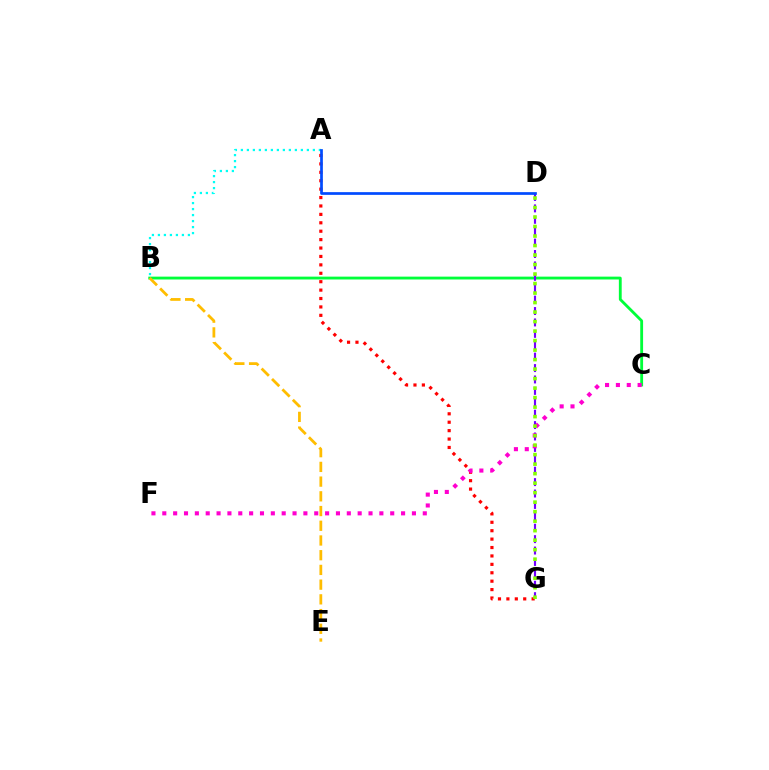{('A', 'B'): [{'color': '#00fff6', 'line_style': 'dotted', 'thickness': 1.63}], ('A', 'G'): [{'color': '#ff0000', 'line_style': 'dotted', 'thickness': 2.29}], ('B', 'C'): [{'color': '#00ff39', 'line_style': 'solid', 'thickness': 2.04}], ('D', 'G'): [{'color': '#7200ff', 'line_style': 'dashed', 'thickness': 1.55}, {'color': '#84ff00', 'line_style': 'dotted', 'thickness': 2.58}], ('C', 'F'): [{'color': '#ff00cf', 'line_style': 'dotted', 'thickness': 2.95}], ('A', 'D'): [{'color': '#004bff', 'line_style': 'solid', 'thickness': 1.95}], ('B', 'E'): [{'color': '#ffbd00', 'line_style': 'dashed', 'thickness': 2.0}]}